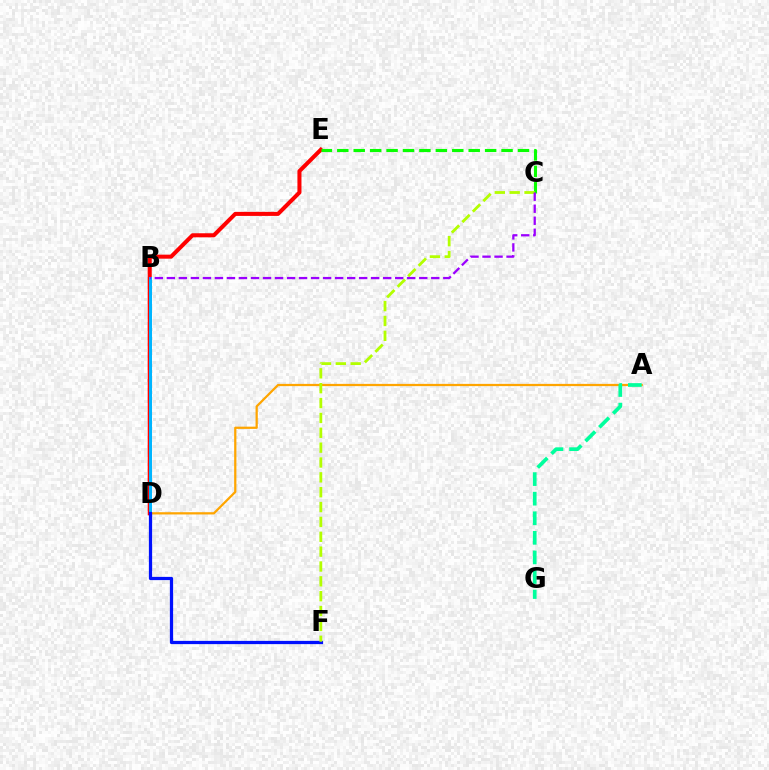{('A', 'D'): [{'color': '#ffa500', 'line_style': 'solid', 'thickness': 1.61}], ('B', 'D'): [{'color': '#ff00bd', 'line_style': 'solid', 'thickness': 1.73}, {'color': '#00b5ff', 'line_style': 'solid', 'thickness': 2.16}], ('D', 'E'): [{'color': '#ff0000', 'line_style': 'solid', 'thickness': 2.91}], ('A', 'G'): [{'color': '#00ff9d', 'line_style': 'dashed', 'thickness': 2.66}], ('D', 'F'): [{'color': '#0010ff', 'line_style': 'solid', 'thickness': 2.33}], ('C', 'E'): [{'color': '#08ff00', 'line_style': 'dashed', 'thickness': 2.23}], ('C', 'F'): [{'color': '#b3ff00', 'line_style': 'dashed', 'thickness': 2.02}], ('B', 'C'): [{'color': '#9b00ff', 'line_style': 'dashed', 'thickness': 1.63}]}